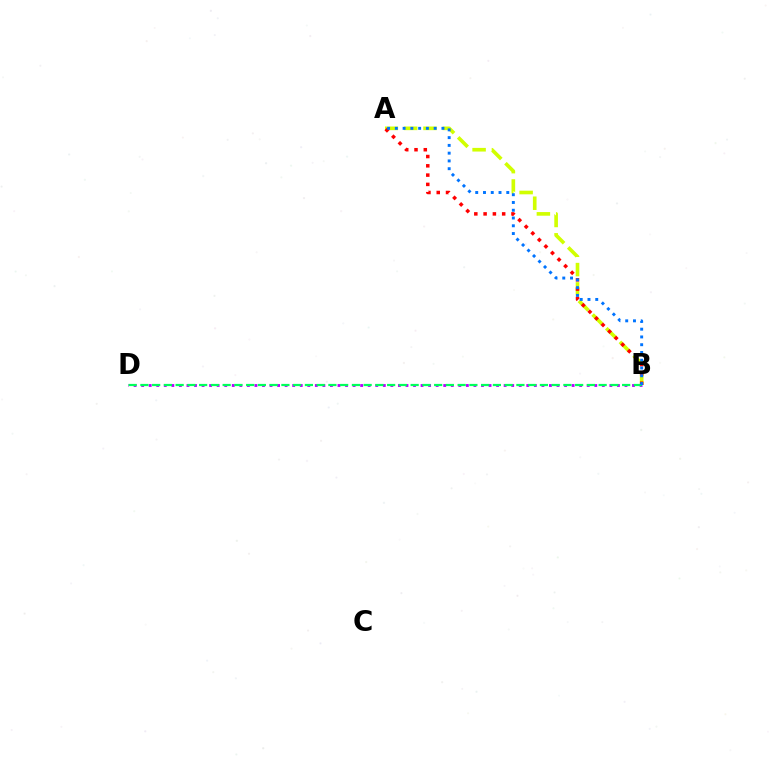{('A', 'B'): [{'color': '#d1ff00', 'line_style': 'dashed', 'thickness': 2.62}, {'color': '#ff0000', 'line_style': 'dotted', 'thickness': 2.52}, {'color': '#0074ff', 'line_style': 'dotted', 'thickness': 2.11}], ('B', 'D'): [{'color': '#b900ff', 'line_style': 'dotted', 'thickness': 2.05}, {'color': '#00ff5c', 'line_style': 'dashed', 'thickness': 1.6}]}